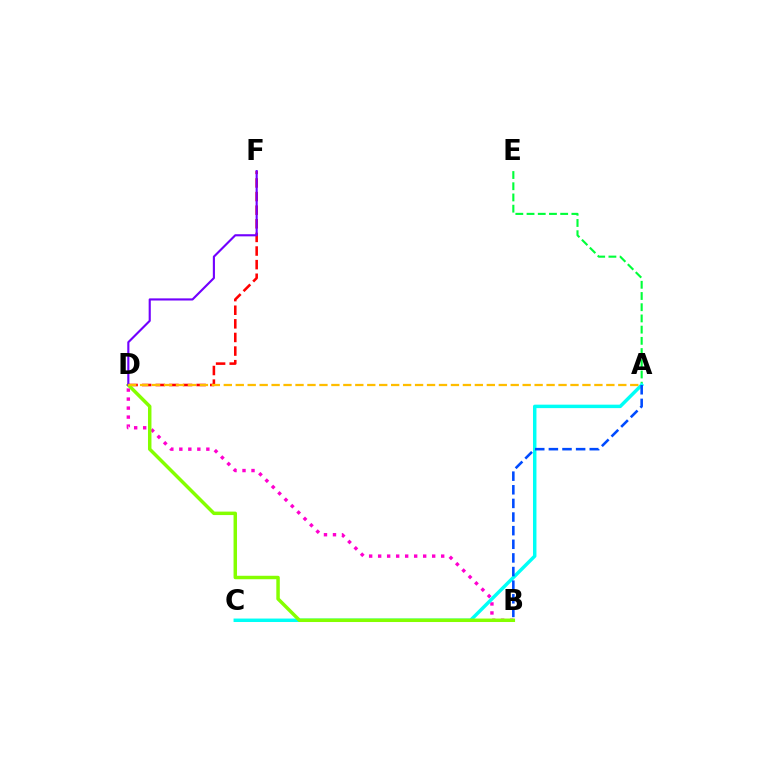{('A', 'E'): [{'color': '#00ff39', 'line_style': 'dashed', 'thickness': 1.52}], ('D', 'F'): [{'color': '#ff0000', 'line_style': 'dashed', 'thickness': 1.85}, {'color': '#7200ff', 'line_style': 'solid', 'thickness': 1.53}], ('B', 'D'): [{'color': '#ff00cf', 'line_style': 'dotted', 'thickness': 2.45}, {'color': '#84ff00', 'line_style': 'solid', 'thickness': 2.5}], ('A', 'C'): [{'color': '#00fff6', 'line_style': 'solid', 'thickness': 2.49}], ('A', 'D'): [{'color': '#ffbd00', 'line_style': 'dashed', 'thickness': 1.62}], ('A', 'B'): [{'color': '#004bff', 'line_style': 'dashed', 'thickness': 1.85}]}